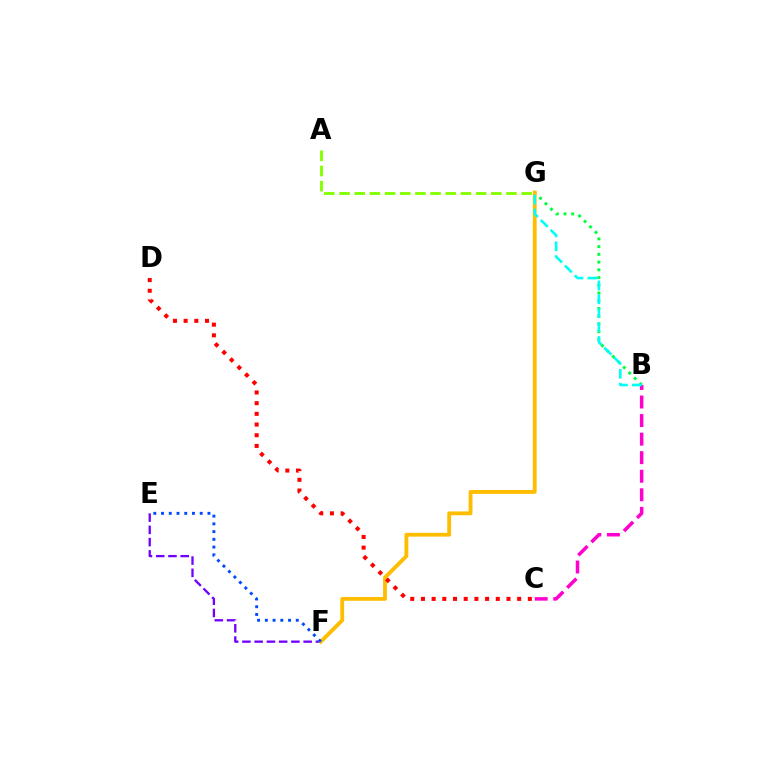{('B', 'C'): [{'color': '#ff00cf', 'line_style': 'dashed', 'thickness': 2.52}], ('B', 'G'): [{'color': '#00ff39', 'line_style': 'dotted', 'thickness': 2.1}, {'color': '#00fff6', 'line_style': 'dashed', 'thickness': 1.89}], ('E', 'F'): [{'color': '#7200ff', 'line_style': 'dashed', 'thickness': 1.66}, {'color': '#004bff', 'line_style': 'dotted', 'thickness': 2.1}], ('F', 'G'): [{'color': '#ffbd00', 'line_style': 'solid', 'thickness': 2.76}], ('A', 'G'): [{'color': '#84ff00', 'line_style': 'dashed', 'thickness': 2.06}], ('C', 'D'): [{'color': '#ff0000', 'line_style': 'dotted', 'thickness': 2.9}]}